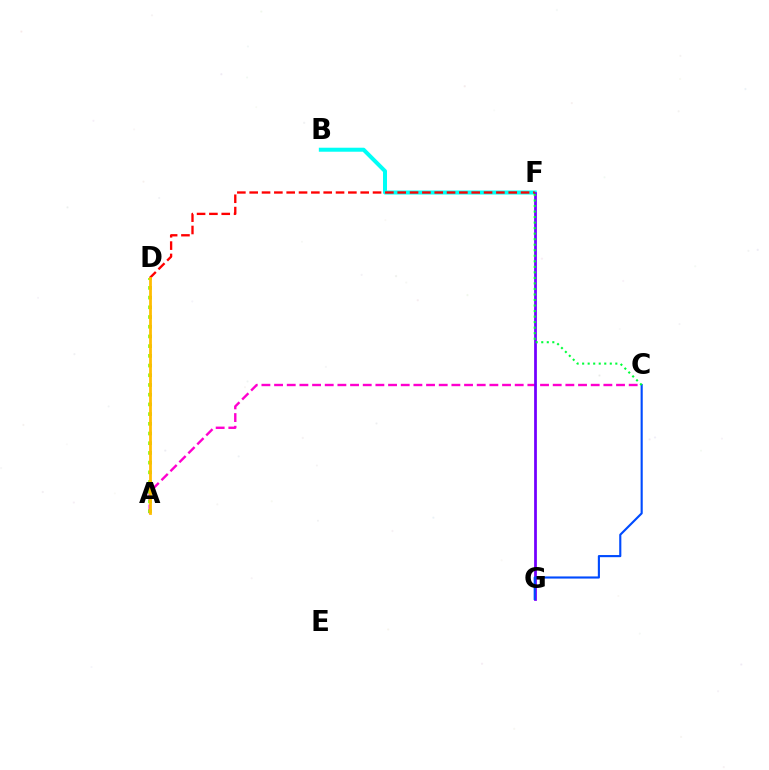{('B', 'F'): [{'color': '#00fff6', 'line_style': 'solid', 'thickness': 2.88}], ('A', 'C'): [{'color': '#ff00cf', 'line_style': 'dashed', 'thickness': 1.72}], ('F', 'G'): [{'color': '#7200ff', 'line_style': 'solid', 'thickness': 1.98}], ('D', 'F'): [{'color': '#ff0000', 'line_style': 'dashed', 'thickness': 1.68}], ('A', 'D'): [{'color': '#84ff00', 'line_style': 'dotted', 'thickness': 2.64}, {'color': '#ffbd00', 'line_style': 'solid', 'thickness': 1.99}], ('C', 'G'): [{'color': '#004bff', 'line_style': 'solid', 'thickness': 1.54}], ('C', 'F'): [{'color': '#00ff39', 'line_style': 'dotted', 'thickness': 1.5}]}